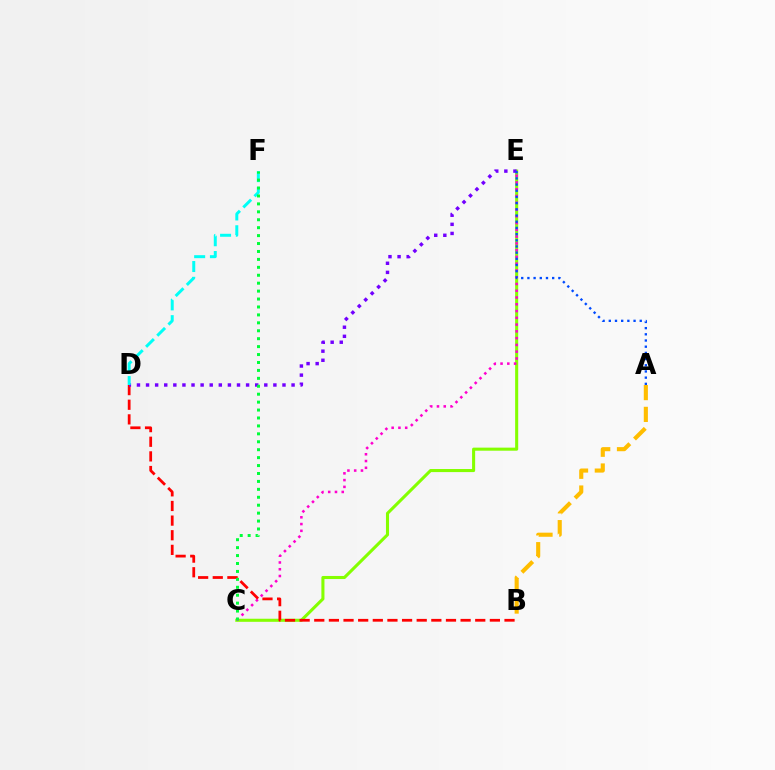{('C', 'E'): [{'color': '#84ff00', 'line_style': 'solid', 'thickness': 2.21}, {'color': '#ff00cf', 'line_style': 'dotted', 'thickness': 1.84}], ('B', 'D'): [{'color': '#ff0000', 'line_style': 'dashed', 'thickness': 1.99}], ('D', 'E'): [{'color': '#7200ff', 'line_style': 'dotted', 'thickness': 2.47}], ('D', 'F'): [{'color': '#00fff6', 'line_style': 'dashed', 'thickness': 2.14}], ('A', 'B'): [{'color': '#ffbd00', 'line_style': 'dashed', 'thickness': 2.96}], ('C', 'F'): [{'color': '#00ff39', 'line_style': 'dotted', 'thickness': 2.15}], ('A', 'E'): [{'color': '#004bff', 'line_style': 'dotted', 'thickness': 1.68}]}